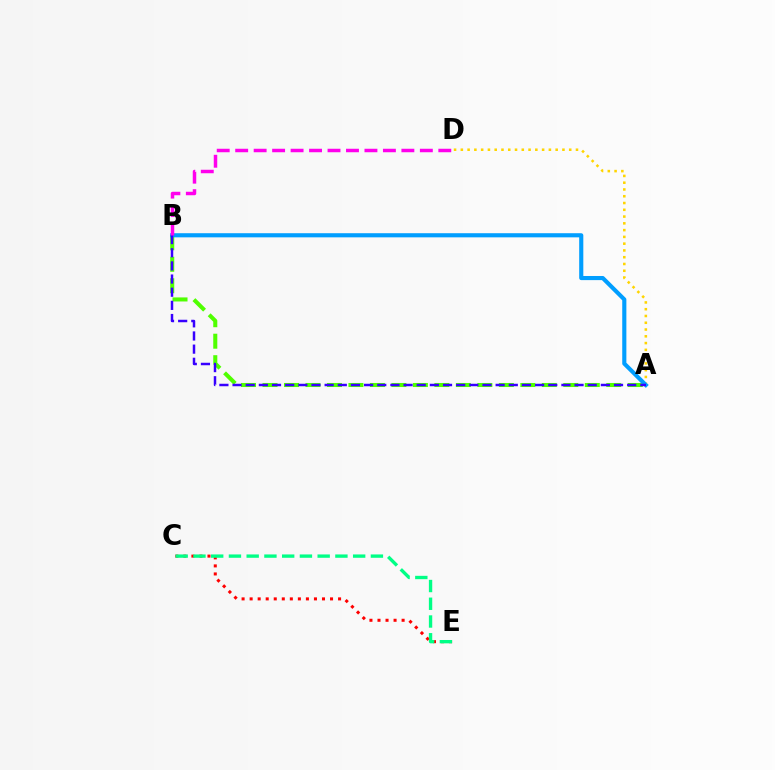{('A', 'D'): [{'color': '#ffd500', 'line_style': 'dotted', 'thickness': 1.84}], ('C', 'E'): [{'color': '#ff0000', 'line_style': 'dotted', 'thickness': 2.18}, {'color': '#00ff86', 'line_style': 'dashed', 'thickness': 2.41}], ('A', 'B'): [{'color': '#4fff00', 'line_style': 'dashed', 'thickness': 2.92}, {'color': '#009eff', 'line_style': 'solid', 'thickness': 2.97}, {'color': '#3700ff', 'line_style': 'dashed', 'thickness': 1.79}], ('B', 'D'): [{'color': '#ff00ed', 'line_style': 'dashed', 'thickness': 2.51}]}